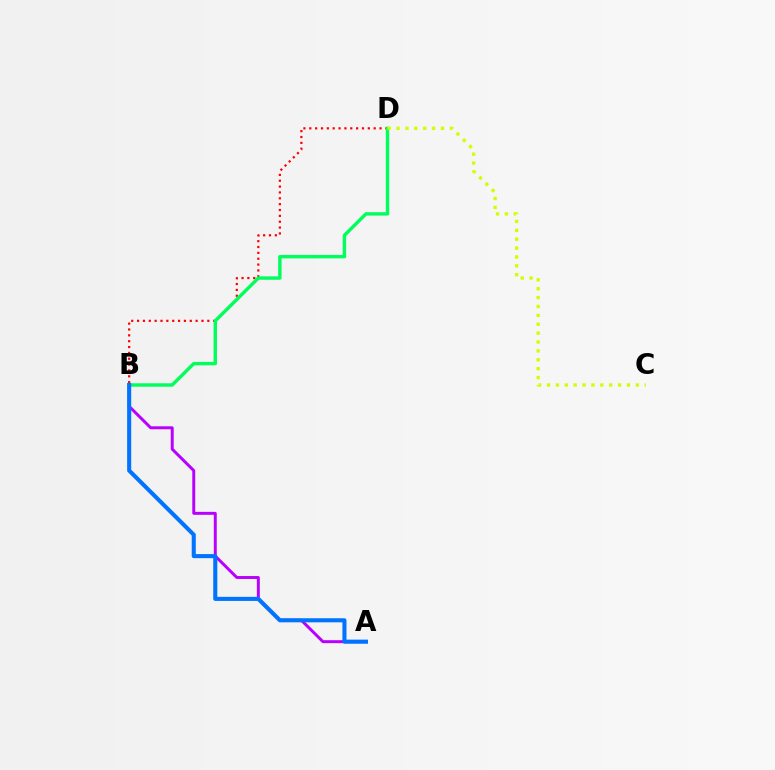{('A', 'B'): [{'color': '#b900ff', 'line_style': 'solid', 'thickness': 2.13}, {'color': '#0074ff', 'line_style': 'solid', 'thickness': 2.94}], ('B', 'D'): [{'color': '#ff0000', 'line_style': 'dotted', 'thickness': 1.59}, {'color': '#00ff5c', 'line_style': 'solid', 'thickness': 2.45}], ('C', 'D'): [{'color': '#d1ff00', 'line_style': 'dotted', 'thickness': 2.41}]}